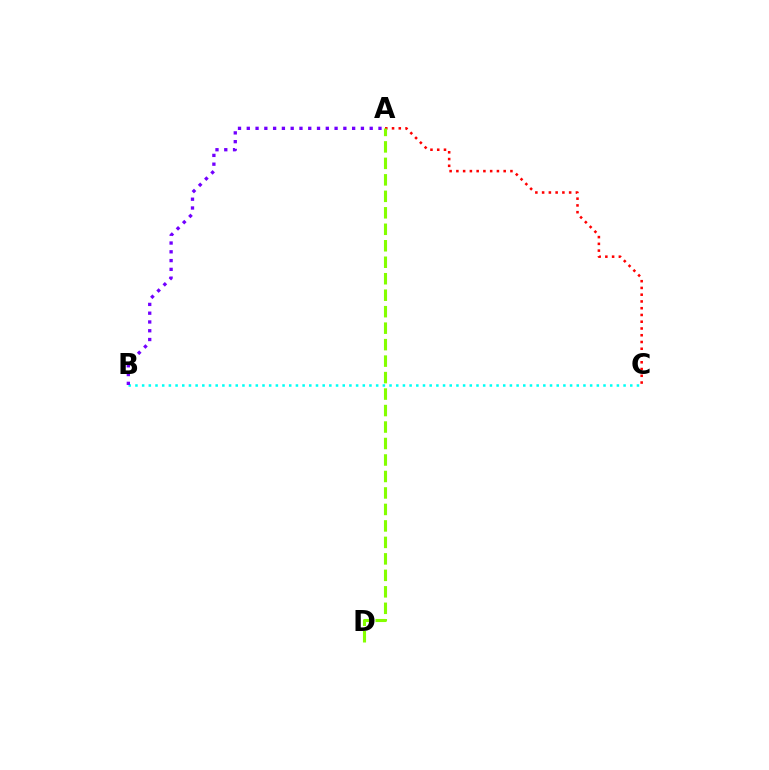{('A', 'C'): [{'color': '#ff0000', 'line_style': 'dotted', 'thickness': 1.84}], ('B', 'C'): [{'color': '#00fff6', 'line_style': 'dotted', 'thickness': 1.82}], ('A', 'D'): [{'color': '#84ff00', 'line_style': 'dashed', 'thickness': 2.24}], ('A', 'B'): [{'color': '#7200ff', 'line_style': 'dotted', 'thickness': 2.39}]}